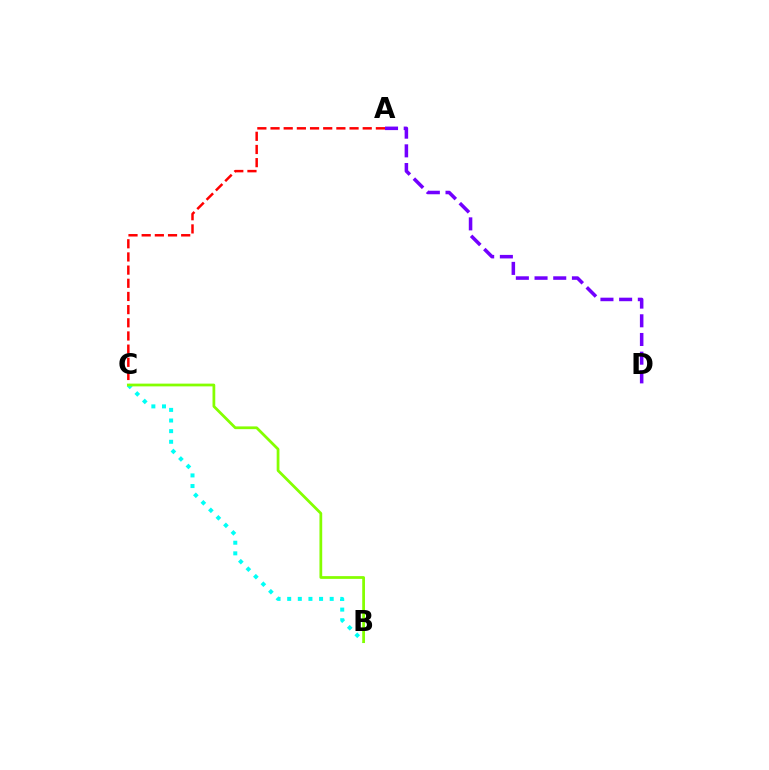{('A', 'D'): [{'color': '#7200ff', 'line_style': 'dashed', 'thickness': 2.54}], ('A', 'C'): [{'color': '#ff0000', 'line_style': 'dashed', 'thickness': 1.79}], ('B', 'C'): [{'color': '#00fff6', 'line_style': 'dotted', 'thickness': 2.89}, {'color': '#84ff00', 'line_style': 'solid', 'thickness': 1.98}]}